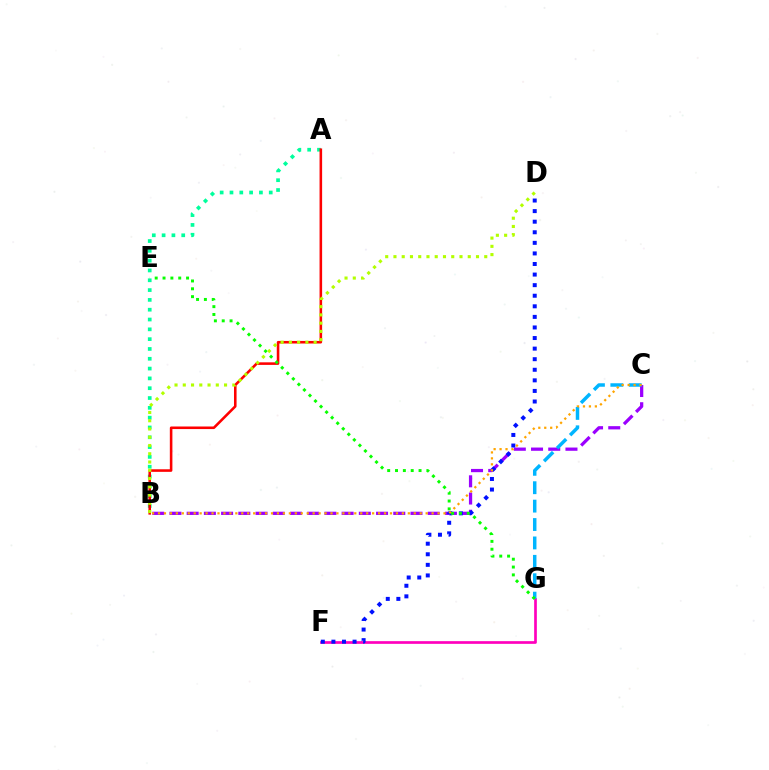{('F', 'G'): [{'color': '#ff00bd', 'line_style': 'solid', 'thickness': 1.94}], ('A', 'B'): [{'color': '#00ff9d', 'line_style': 'dotted', 'thickness': 2.67}, {'color': '#ff0000', 'line_style': 'solid', 'thickness': 1.85}], ('B', 'C'): [{'color': '#9b00ff', 'line_style': 'dashed', 'thickness': 2.34}, {'color': '#ffa500', 'line_style': 'dotted', 'thickness': 1.62}], ('D', 'F'): [{'color': '#0010ff', 'line_style': 'dotted', 'thickness': 2.87}], ('C', 'G'): [{'color': '#00b5ff', 'line_style': 'dashed', 'thickness': 2.5}], ('E', 'G'): [{'color': '#08ff00', 'line_style': 'dotted', 'thickness': 2.13}], ('B', 'D'): [{'color': '#b3ff00', 'line_style': 'dotted', 'thickness': 2.24}]}